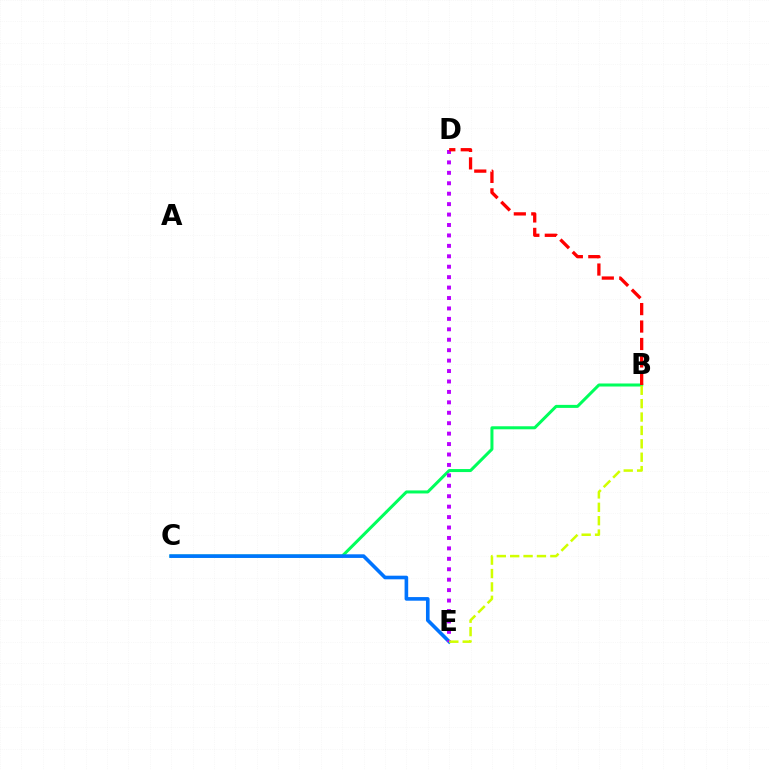{('B', 'C'): [{'color': '#00ff5c', 'line_style': 'solid', 'thickness': 2.17}], ('C', 'E'): [{'color': '#0074ff', 'line_style': 'solid', 'thickness': 2.6}], ('D', 'E'): [{'color': '#b900ff', 'line_style': 'dotted', 'thickness': 2.83}], ('B', 'D'): [{'color': '#ff0000', 'line_style': 'dashed', 'thickness': 2.37}], ('B', 'E'): [{'color': '#d1ff00', 'line_style': 'dashed', 'thickness': 1.82}]}